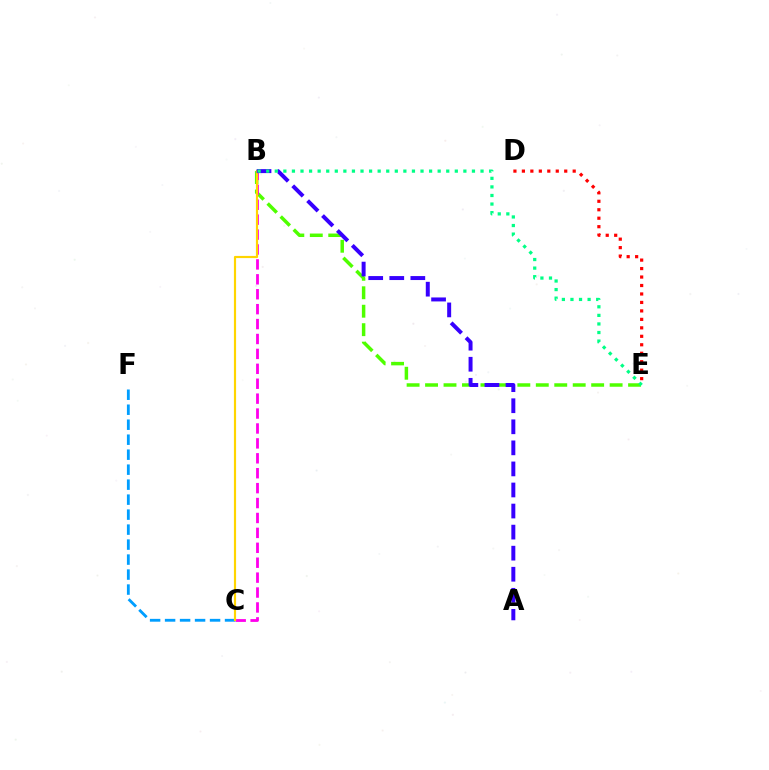{('B', 'E'): [{'color': '#4fff00', 'line_style': 'dashed', 'thickness': 2.51}, {'color': '#00ff86', 'line_style': 'dotted', 'thickness': 2.33}], ('B', 'C'): [{'color': '#ff00ed', 'line_style': 'dashed', 'thickness': 2.03}, {'color': '#ffd500', 'line_style': 'solid', 'thickness': 1.57}], ('C', 'F'): [{'color': '#009eff', 'line_style': 'dashed', 'thickness': 2.04}], ('A', 'B'): [{'color': '#3700ff', 'line_style': 'dashed', 'thickness': 2.86}], ('D', 'E'): [{'color': '#ff0000', 'line_style': 'dotted', 'thickness': 2.3}]}